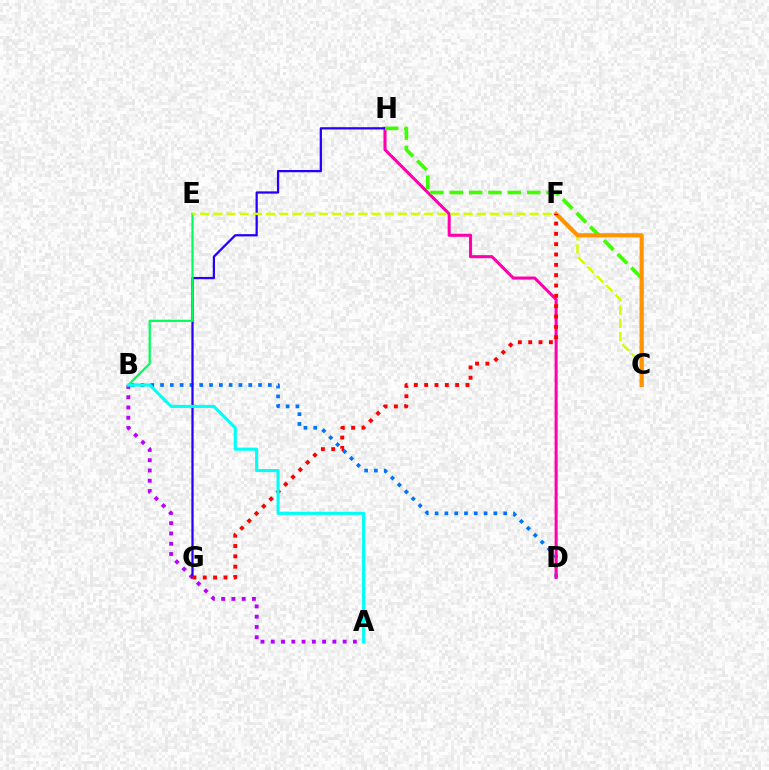{('A', 'B'): [{'color': '#b900ff', 'line_style': 'dotted', 'thickness': 2.79}, {'color': '#00fff6', 'line_style': 'solid', 'thickness': 2.24}], ('B', 'D'): [{'color': '#0074ff', 'line_style': 'dotted', 'thickness': 2.66}], ('D', 'H'): [{'color': '#ff00ac', 'line_style': 'solid', 'thickness': 2.19}], ('G', 'H'): [{'color': '#2500ff', 'line_style': 'solid', 'thickness': 1.63}], ('B', 'E'): [{'color': '#00ff5c', 'line_style': 'solid', 'thickness': 1.61}], ('C', 'E'): [{'color': '#d1ff00', 'line_style': 'dashed', 'thickness': 1.79}], ('C', 'H'): [{'color': '#3dff00', 'line_style': 'dashed', 'thickness': 2.63}], ('C', 'F'): [{'color': '#ff9400', 'line_style': 'solid', 'thickness': 2.99}], ('F', 'G'): [{'color': '#ff0000', 'line_style': 'dotted', 'thickness': 2.81}]}